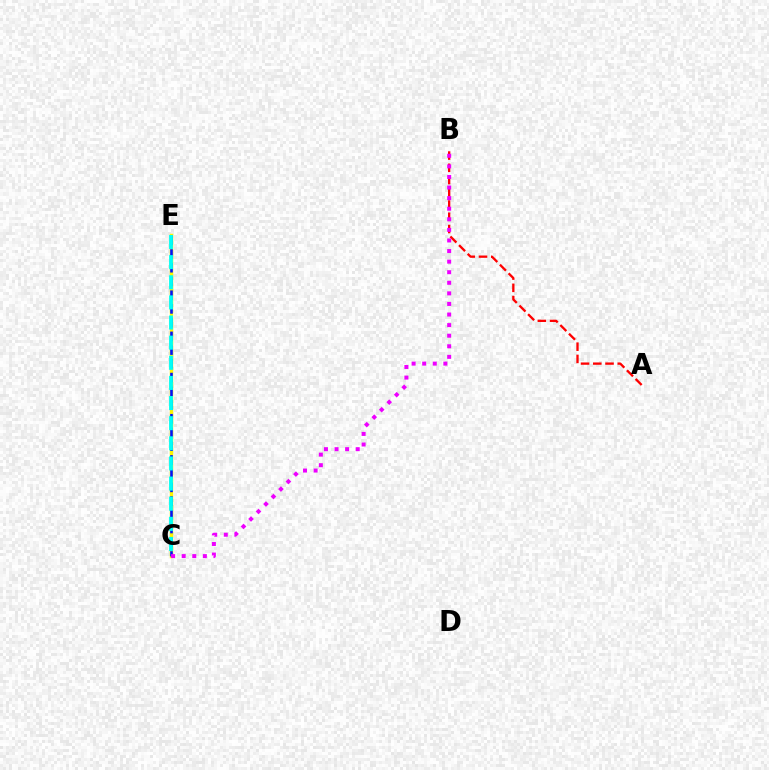{('A', 'B'): [{'color': '#ff0000', 'line_style': 'dashed', 'thickness': 1.66}], ('C', 'E'): [{'color': '#08ff00', 'line_style': 'dashed', 'thickness': 2.21}, {'color': '#fcf500', 'line_style': 'solid', 'thickness': 2.43}, {'color': '#0010ff', 'line_style': 'dashed', 'thickness': 1.86}, {'color': '#00fff6', 'line_style': 'dashed', 'thickness': 2.73}], ('B', 'C'): [{'color': '#ee00ff', 'line_style': 'dotted', 'thickness': 2.87}]}